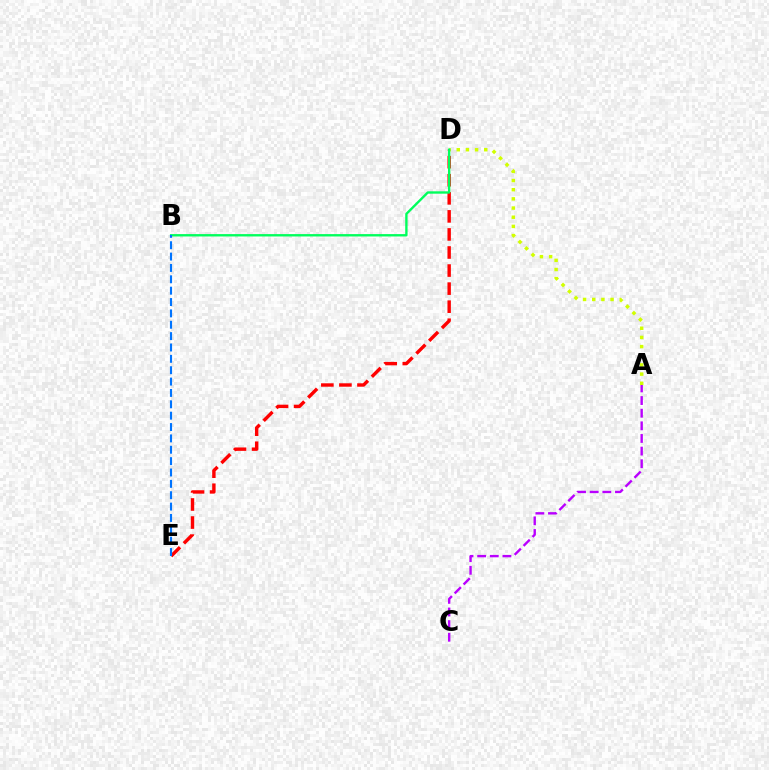{('D', 'E'): [{'color': '#ff0000', 'line_style': 'dashed', 'thickness': 2.45}], ('A', 'D'): [{'color': '#d1ff00', 'line_style': 'dotted', 'thickness': 2.49}], ('A', 'C'): [{'color': '#b900ff', 'line_style': 'dashed', 'thickness': 1.72}], ('B', 'D'): [{'color': '#00ff5c', 'line_style': 'solid', 'thickness': 1.7}], ('B', 'E'): [{'color': '#0074ff', 'line_style': 'dashed', 'thickness': 1.54}]}